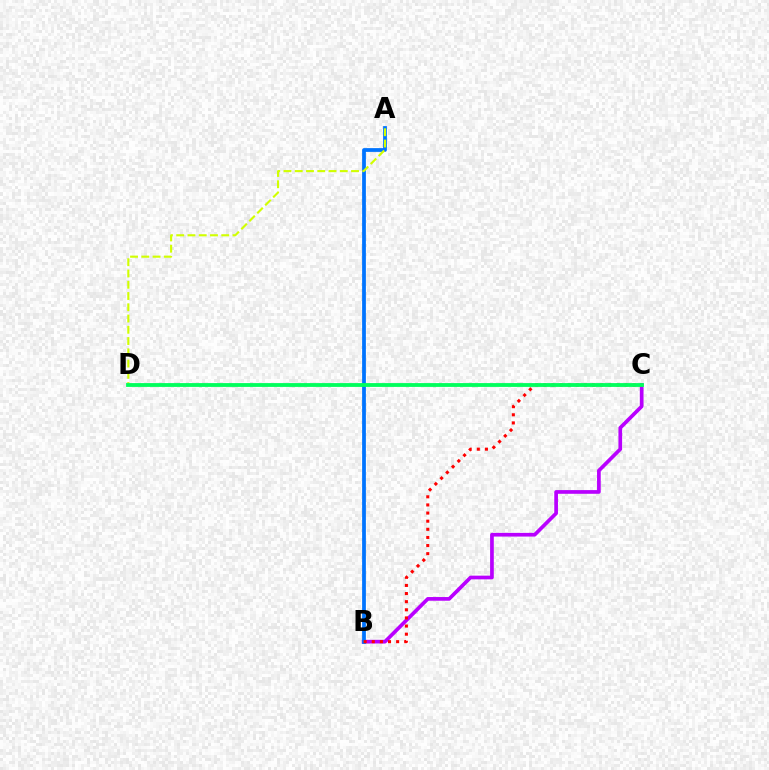{('B', 'C'): [{'color': '#b900ff', 'line_style': 'solid', 'thickness': 2.66}, {'color': '#ff0000', 'line_style': 'dotted', 'thickness': 2.21}], ('A', 'B'): [{'color': '#0074ff', 'line_style': 'solid', 'thickness': 2.71}], ('A', 'D'): [{'color': '#d1ff00', 'line_style': 'dashed', 'thickness': 1.53}], ('C', 'D'): [{'color': '#00ff5c', 'line_style': 'solid', 'thickness': 2.75}]}